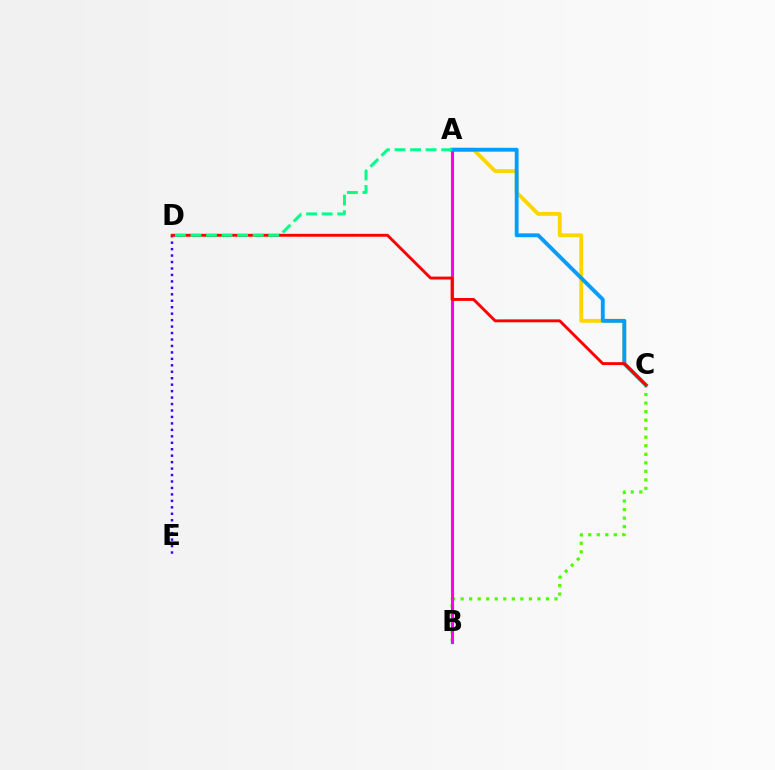{('B', 'C'): [{'color': '#4fff00', 'line_style': 'dotted', 'thickness': 2.32}], ('A', 'C'): [{'color': '#ffd500', 'line_style': 'solid', 'thickness': 2.76}, {'color': '#009eff', 'line_style': 'solid', 'thickness': 2.78}], ('A', 'B'): [{'color': '#ff00ed', 'line_style': 'solid', 'thickness': 2.23}], ('D', 'E'): [{'color': '#3700ff', 'line_style': 'dotted', 'thickness': 1.75}], ('C', 'D'): [{'color': '#ff0000', 'line_style': 'solid', 'thickness': 2.09}], ('A', 'D'): [{'color': '#00ff86', 'line_style': 'dashed', 'thickness': 2.11}]}